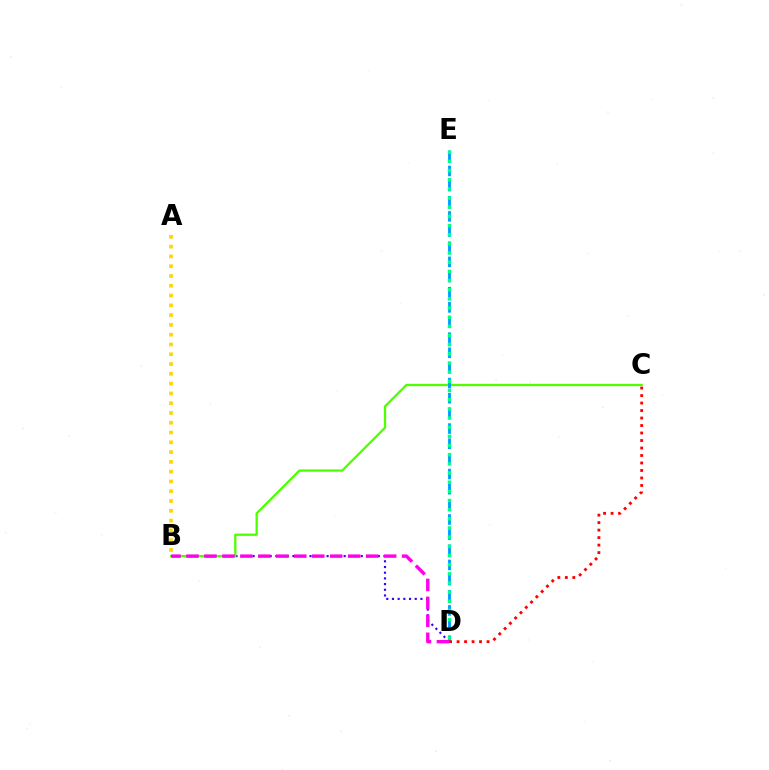{('B', 'D'): [{'color': '#3700ff', 'line_style': 'dotted', 'thickness': 1.55}, {'color': '#ff00ed', 'line_style': 'dashed', 'thickness': 2.44}], ('B', 'C'): [{'color': '#4fff00', 'line_style': 'solid', 'thickness': 1.65}], ('A', 'B'): [{'color': '#ffd500', 'line_style': 'dotted', 'thickness': 2.66}], ('D', 'E'): [{'color': '#009eff', 'line_style': 'dashed', 'thickness': 2.06}, {'color': '#00ff86', 'line_style': 'dotted', 'thickness': 2.49}], ('C', 'D'): [{'color': '#ff0000', 'line_style': 'dotted', 'thickness': 2.04}]}